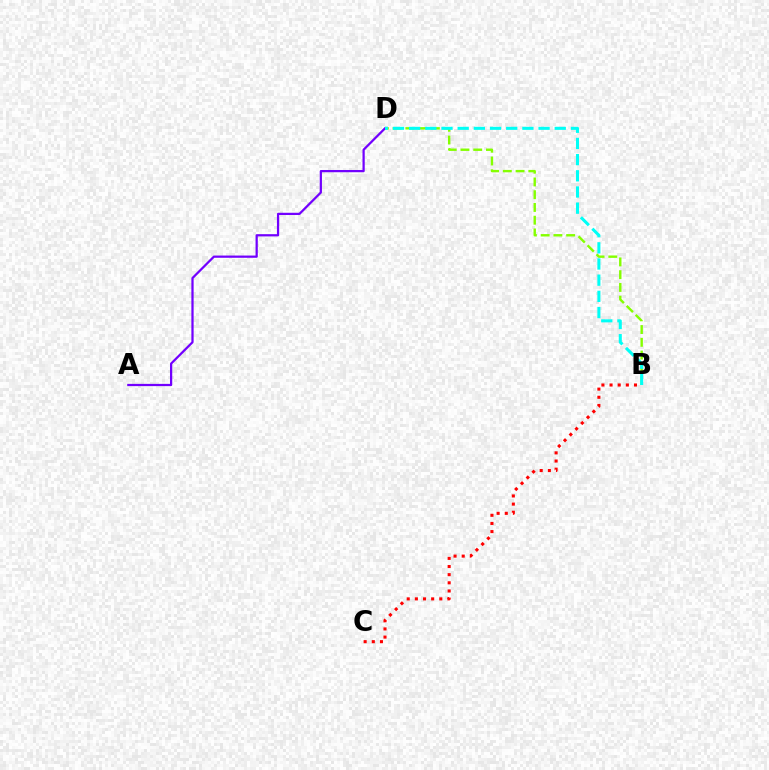{('B', 'D'): [{'color': '#84ff00', 'line_style': 'dashed', 'thickness': 1.73}, {'color': '#00fff6', 'line_style': 'dashed', 'thickness': 2.2}], ('B', 'C'): [{'color': '#ff0000', 'line_style': 'dotted', 'thickness': 2.21}], ('A', 'D'): [{'color': '#7200ff', 'line_style': 'solid', 'thickness': 1.61}]}